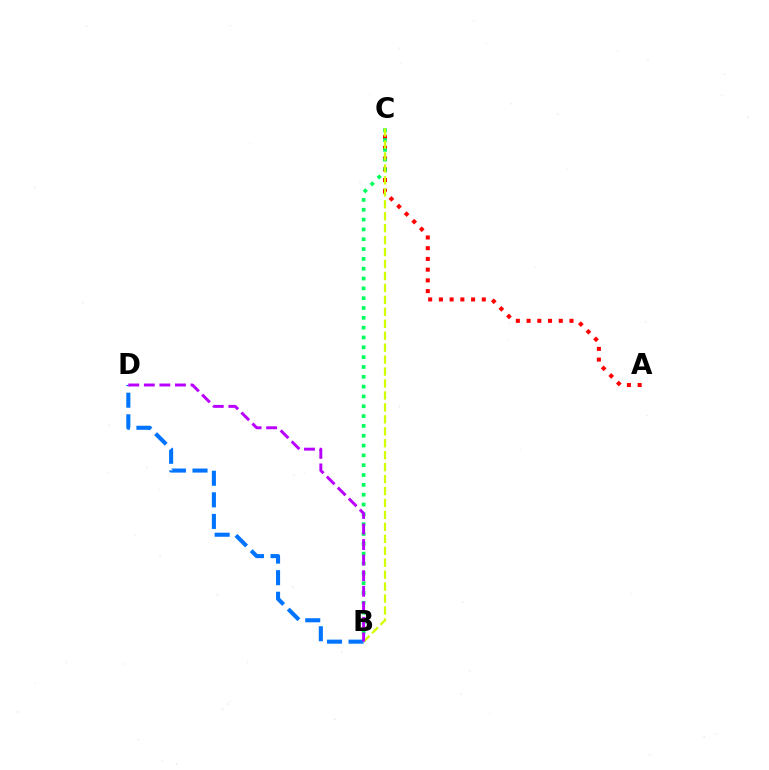{('A', 'C'): [{'color': '#ff0000', 'line_style': 'dotted', 'thickness': 2.91}], ('B', 'C'): [{'color': '#00ff5c', 'line_style': 'dotted', 'thickness': 2.67}, {'color': '#d1ff00', 'line_style': 'dashed', 'thickness': 1.62}], ('B', 'D'): [{'color': '#0074ff', 'line_style': 'dashed', 'thickness': 2.93}, {'color': '#b900ff', 'line_style': 'dashed', 'thickness': 2.11}]}